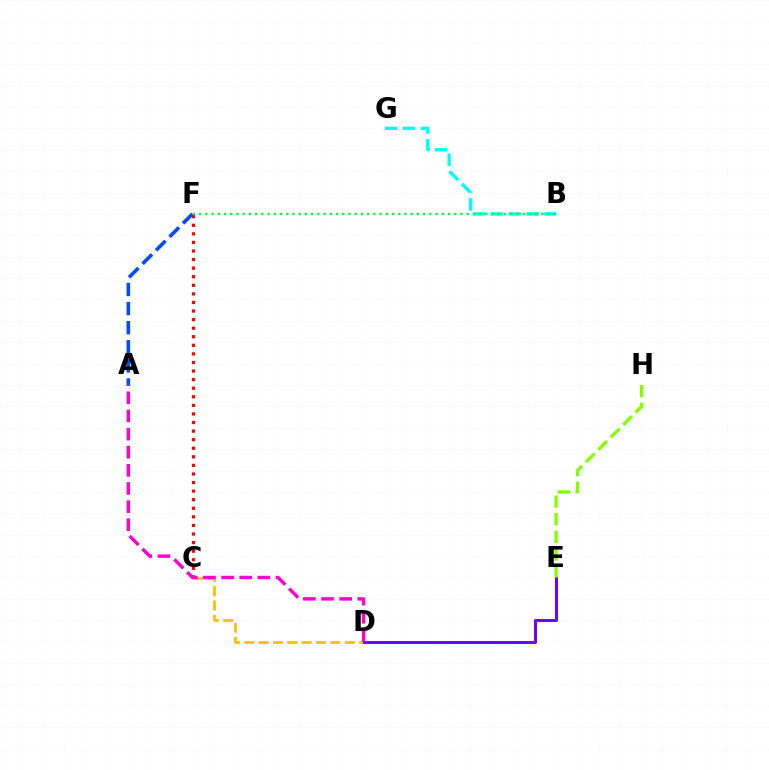{('A', 'F'): [{'color': '#004bff', 'line_style': 'dashed', 'thickness': 2.59}], ('C', 'D'): [{'color': '#ffbd00', 'line_style': 'dashed', 'thickness': 1.95}], ('C', 'F'): [{'color': '#ff0000', 'line_style': 'dotted', 'thickness': 2.33}], ('B', 'G'): [{'color': '#00fff6', 'line_style': 'dashed', 'thickness': 2.43}], ('B', 'F'): [{'color': '#00ff39', 'line_style': 'dotted', 'thickness': 1.69}], ('D', 'E'): [{'color': '#7200ff', 'line_style': 'solid', 'thickness': 2.16}], ('A', 'D'): [{'color': '#ff00cf', 'line_style': 'dashed', 'thickness': 2.46}], ('E', 'H'): [{'color': '#84ff00', 'line_style': 'dashed', 'thickness': 2.39}]}